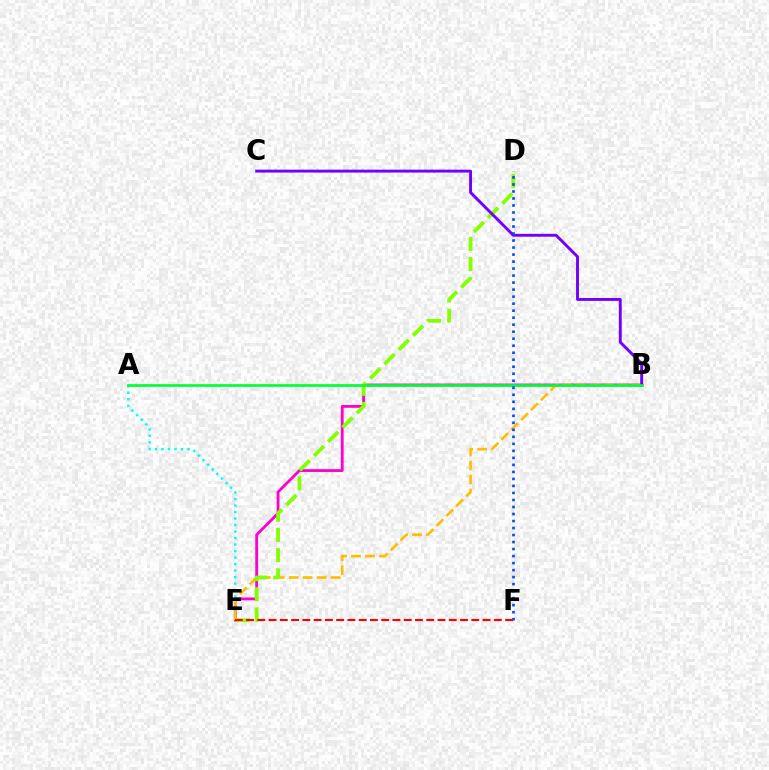{('B', 'E'): [{'color': '#ff00cf', 'line_style': 'solid', 'thickness': 2.04}, {'color': '#ffbd00', 'line_style': 'dashed', 'thickness': 1.9}], ('A', 'E'): [{'color': '#00fff6', 'line_style': 'dotted', 'thickness': 1.77}], ('D', 'E'): [{'color': '#84ff00', 'line_style': 'dashed', 'thickness': 2.74}], ('B', 'C'): [{'color': '#7200ff', 'line_style': 'solid', 'thickness': 2.09}], ('A', 'B'): [{'color': '#00ff39', 'line_style': 'solid', 'thickness': 1.95}], ('D', 'F'): [{'color': '#004bff', 'line_style': 'dotted', 'thickness': 1.91}], ('E', 'F'): [{'color': '#ff0000', 'line_style': 'dashed', 'thickness': 1.53}]}